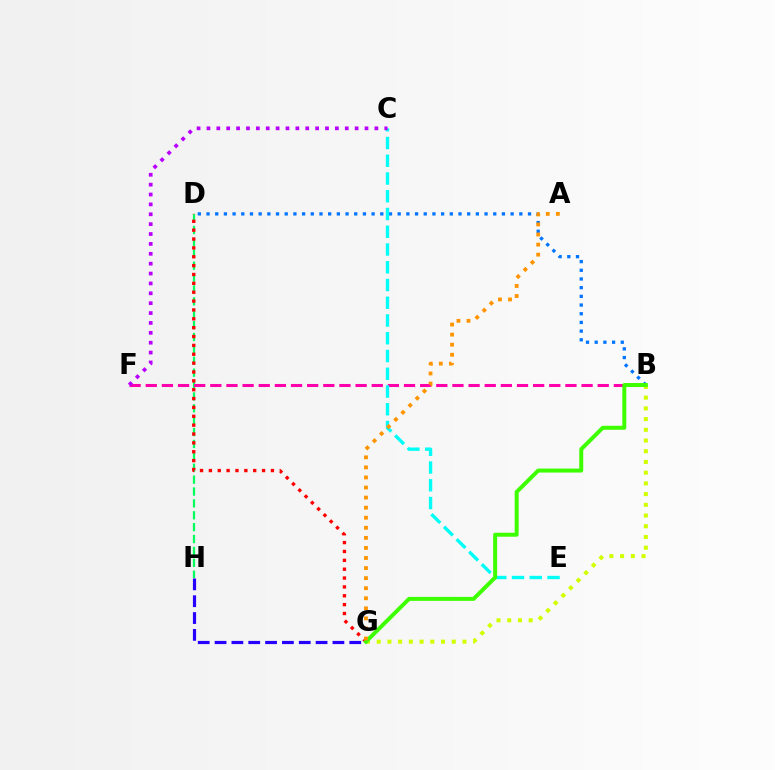{('D', 'H'): [{'color': '#00ff5c', 'line_style': 'dashed', 'thickness': 1.61}], ('B', 'F'): [{'color': '#ff00ac', 'line_style': 'dashed', 'thickness': 2.19}], ('D', 'G'): [{'color': '#ff0000', 'line_style': 'dotted', 'thickness': 2.41}], ('B', 'D'): [{'color': '#0074ff', 'line_style': 'dotted', 'thickness': 2.36}], ('G', 'H'): [{'color': '#2500ff', 'line_style': 'dashed', 'thickness': 2.29}], ('C', 'E'): [{'color': '#00fff6', 'line_style': 'dashed', 'thickness': 2.41}], ('B', 'G'): [{'color': '#d1ff00', 'line_style': 'dotted', 'thickness': 2.91}, {'color': '#3dff00', 'line_style': 'solid', 'thickness': 2.86}], ('C', 'F'): [{'color': '#b900ff', 'line_style': 'dotted', 'thickness': 2.68}], ('A', 'G'): [{'color': '#ff9400', 'line_style': 'dotted', 'thickness': 2.73}]}